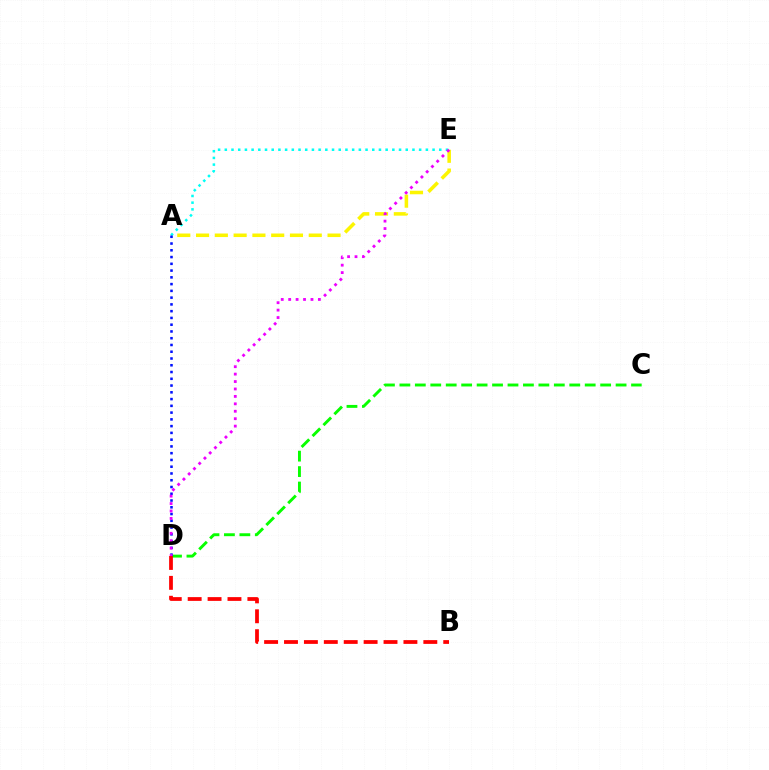{('A', 'E'): [{'color': '#fcf500', 'line_style': 'dashed', 'thickness': 2.55}, {'color': '#00fff6', 'line_style': 'dotted', 'thickness': 1.82}], ('C', 'D'): [{'color': '#08ff00', 'line_style': 'dashed', 'thickness': 2.1}], ('B', 'D'): [{'color': '#ff0000', 'line_style': 'dashed', 'thickness': 2.7}], ('A', 'D'): [{'color': '#0010ff', 'line_style': 'dotted', 'thickness': 1.84}], ('D', 'E'): [{'color': '#ee00ff', 'line_style': 'dotted', 'thickness': 2.02}]}